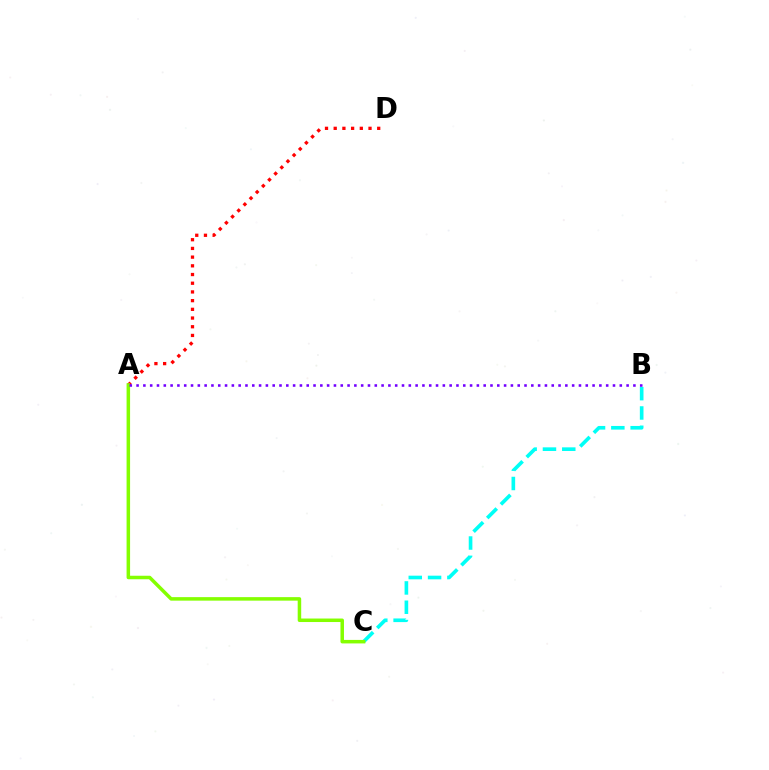{('B', 'C'): [{'color': '#00fff6', 'line_style': 'dashed', 'thickness': 2.62}], ('A', 'D'): [{'color': '#ff0000', 'line_style': 'dotted', 'thickness': 2.36}], ('A', 'C'): [{'color': '#84ff00', 'line_style': 'solid', 'thickness': 2.53}], ('A', 'B'): [{'color': '#7200ff', 'line_style': 'dotted', 'thickness': 1.85}]}